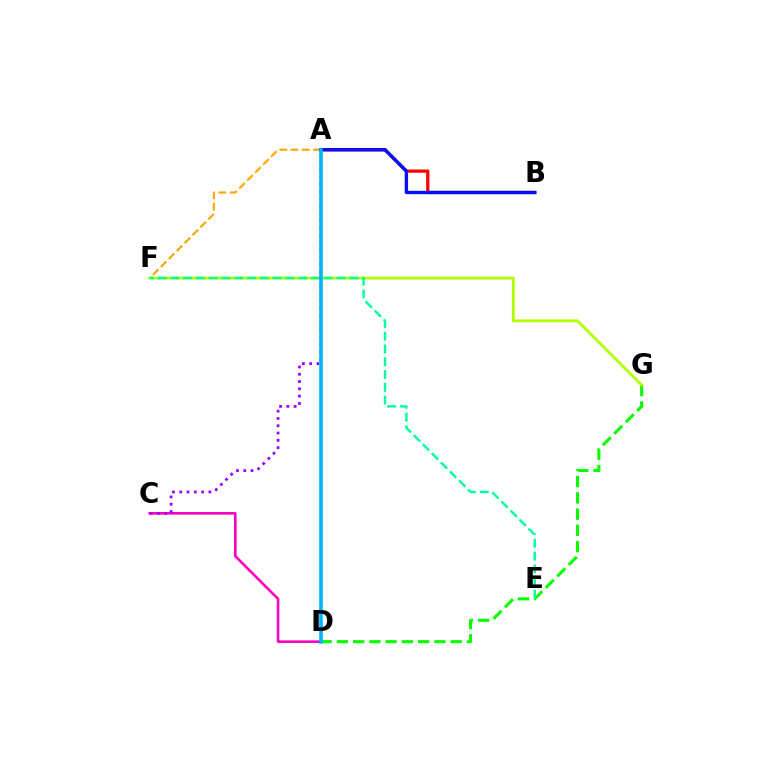{('C', 'D'): [{'color': '#ff00bd', 'line_style': 'solid', 'thickness': 1.88}], ('A', 'B'): [{'color': '#ff0000', 'line_style': 'solid', 'thickness': 2.35}, {'color': '#0010ff', 'line_style': 'solid', 'thickness': 2.41}], ('D', 'G'): [{'color': '#08ff00', 'line_style': 'dashed', 'thickness': 2.21}], ('A', 'F'): [{'color': '#ffa500', 'line_style': 'dashed', 'thickness': 1.53}], ('F', 'G'): [{'color': '#b3ff00', 'line_style': 'solid', 'thickness': 2.02}], ('A', 'C'): [{'color': '#9b00ff', 'line_style': 'dotted', 'thickness': 1.98}], ('E', 'F'): [{'color': '#00ff9d', 'line_style': 'dashed', 'thickness': 1.74}], ('A', 'D'): [{'color': '#00b5ff', 'line_style': 'solid', 'thickness': 2.59}]}